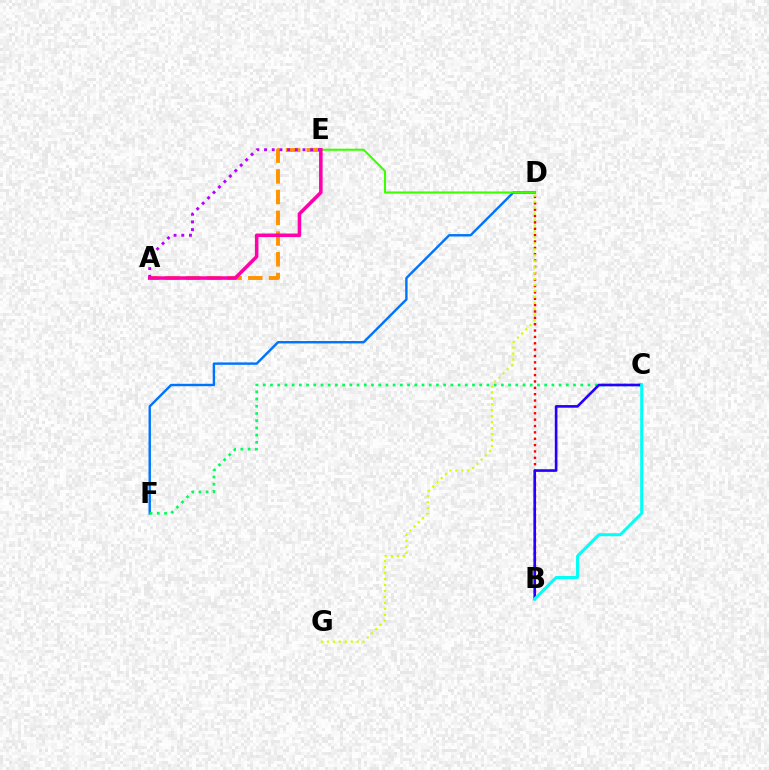{('B', 'D'): [{'color': '#ff0000', 'line_style': 'dotted', 'thickness': 1.73}], ('D', 'F'): [{'color': '#0074ff', 'line_style': 'solid', 'thickness': 1.74}], ('C', 'F'): [{'color': '#00ff5c', 'line_style': 'dotted', 'thickness': 1.96}], ('D', 'G'): [{'color': '#d1ff00', 'line_style': 'dotted', 'thickness': 1.62}], ('D', 'E'): [{'color': '#3dff00', 'line_style': 'solid', 'thickness': 1.51}], ('A', 'E'): [{'color': '#ff9400', 'line_style': 'dashed', 'thickness': 2.81}, {'color': '#b900ff', 'line_style': 'dotted', 'thickness': 2.09}, {'color': '#ff00ac', 'line_style': 'solid', 'thickness': 2.55}], ('B', 'C'): [{'color': '#2500ff', 'line_style': 'solid', 'thickness': 1.9}, {'color': '#00fff6', 'line_style': 'solid', 'thickness': 2.14}]}